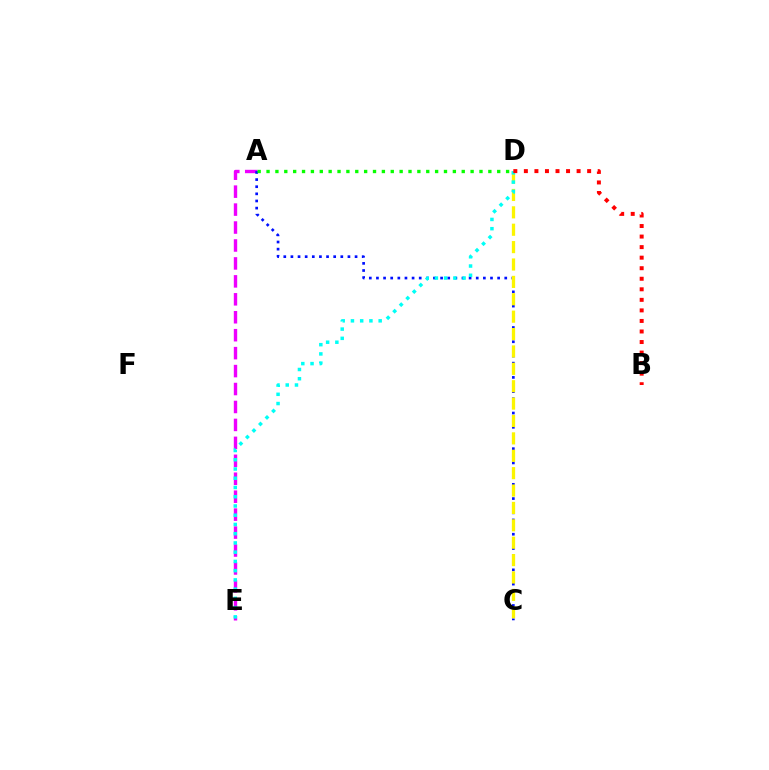{('A', 'E'): [{'color': '#ee00ff', 'line_style': 'dashed', 'thickness': 2.44}], ('A', 'C'): [{'color': '#0010ff', 'line_style': 'dotted', 'thickness': 1.94}], ('C', 'D'): [{'color': '#fcf500', 'line_style': 'dashed', 'thickness': 2.36}], ('D', 'E'): [{'color': '#00fff6', 'line_style': 'dotted', 'thickness': 2.51}], ('B', 'D'): [{'color': '#ff0000', 'line_style': 'dotted', 'thickness': 2.87}], ('A', 'D'): [{'color': '#08ff00', 'line_style': 'dotted', 'thickness': 2.41}]}